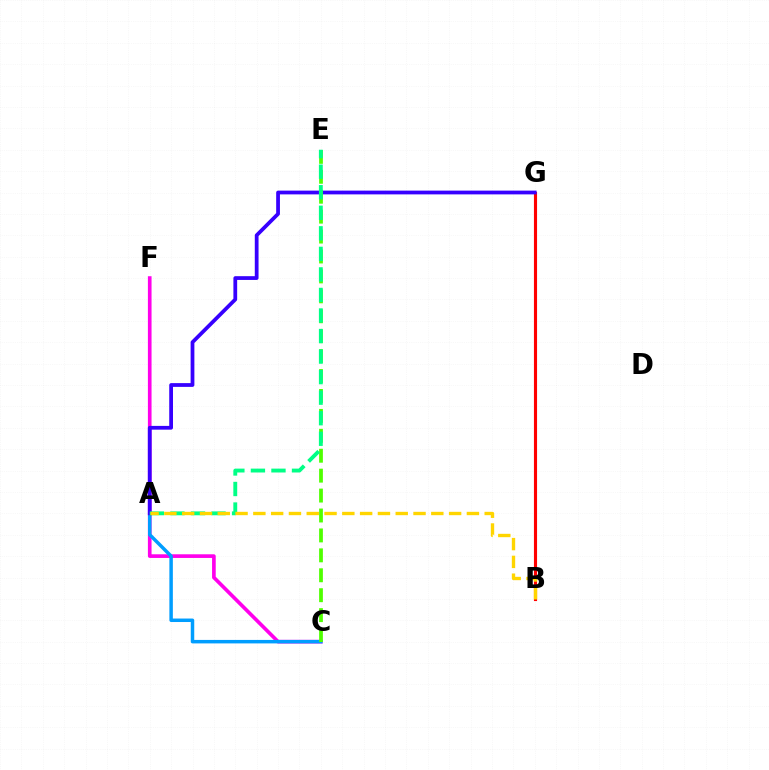{('B', 'G'): [{'color': '#ff0000', 'line_style': 'solid', 'thickness': 2.25}], ('C', 'F'): [{'color': '#ff00ed', 'line_style': 'solid', 'thickness': 2.63}], ('A', 'C'): [{'color': '#009eff', 'line_style': 'solid', 'thickness': 2.51}], ('A', 'G'): [{'color': '#3700ff', 'line_style': 'solid', 'thickness': 2.71}], ('C', 'E'): [{'color': '#4fff00', 'line_style': 'dashed', 'thickness': 2.71}], ('A', 'E'): [{'color': '#00ff86', 'line_style': 'dashed', 'thickness': 2.79}], ('A', 'B'): [{'color': '#ffd500', 'line_style': 'dashed', 'thickness': 2.42}]}